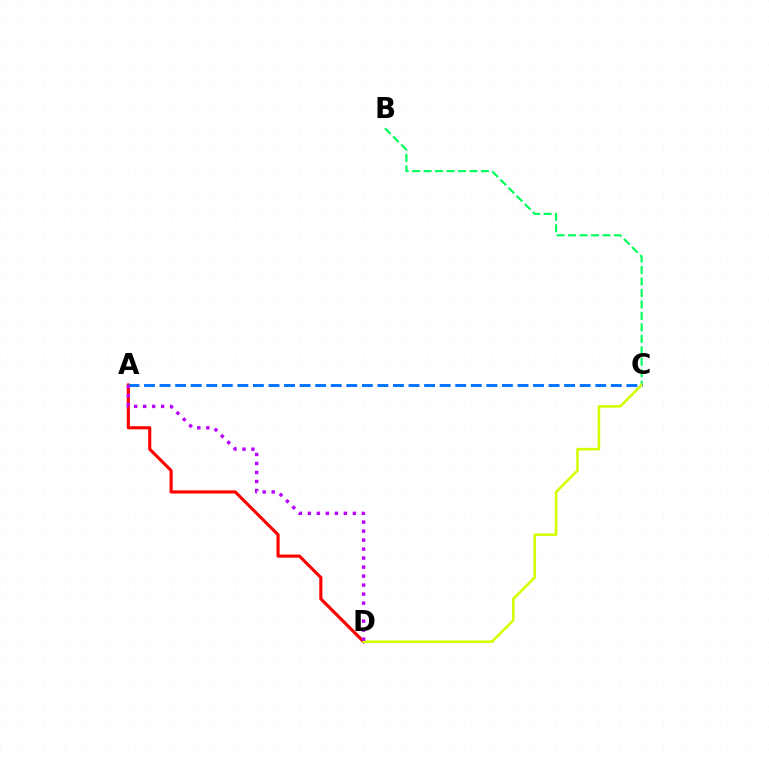{('B', 'C'): [{'color': '#00ff5c', 'line_style': 'dashed', 'thickness': 1.56}], ('A', 'D'): [{'color': '#ff0000', 'line_style': 'solid', 'thickness': 2.26}, {'color': '#b900ff', 'line_style': 'dotted', 'thickness': 2.45}], ('C', 'D'): [{'color': '#d1ff00', 'line_style': 'solid', 'thickness': 1.87}], ('A', 'C'): [{'color': '#0074ff', 'line_style': 'dashed', 'thickness': 2.11}]}